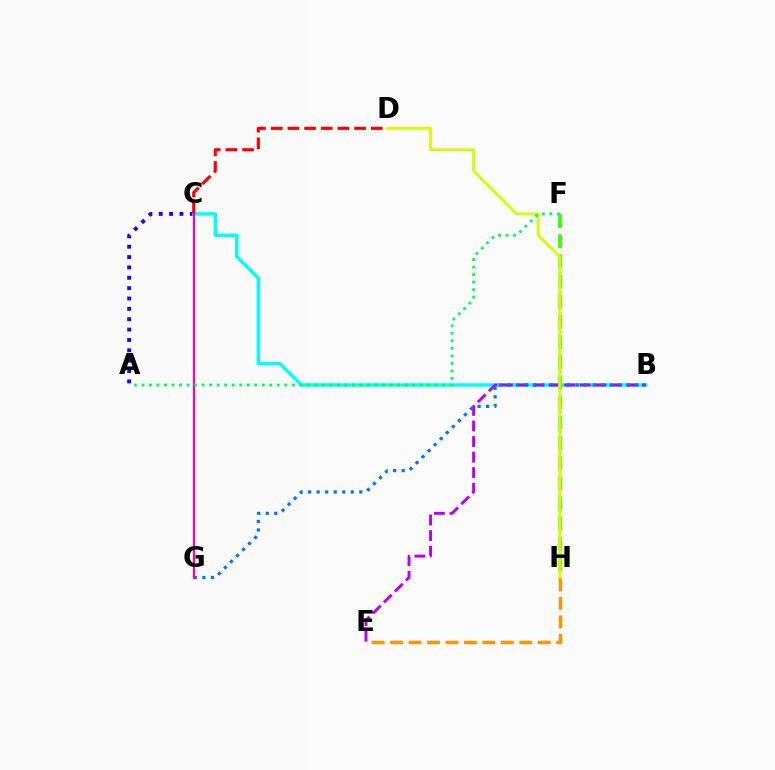{('A', 'C'): [{'color': '#2500ff', 'line_style': 'dotted', 'thickness': 2.81}], ('B', 'C'): [{'color': '#00fff6', 'line_style': 'solid', 'thickness': 2.47}], ('B', 'E'): [{'color': '#b900ff', 'line_style': 'dashed', 'thickness': 2.11}], ('B', 'G'): [{'color': '#0074ff', 'line_style': 'dotted', 'thickness': 2.32}], ('C', 'D'): [{'color': '#ff0000', 'line_style': 'dashed', 'thickness': 2.27}], ('F', 'H'): [{'color': '#3dff00', 'line_style': 'dashed', 'thickness': 2.74}], ('D', 'H'): [{'color': '#d1ff00', 'line_style': 'solid', 'thickness': 2.03}], ('C', 'G'): [{'color': '#ff00ac', 'line_style': 'solid', 'thickness': 1.59}], ('A', 'F'): [{'color': '#00ff5c', 'line_style': 'dotted', 'thickness': 2.04}], ('E', 'H'): [{'color': '#ff9400', 'line_style': 'dashed', 'thickness': 2.51}]}